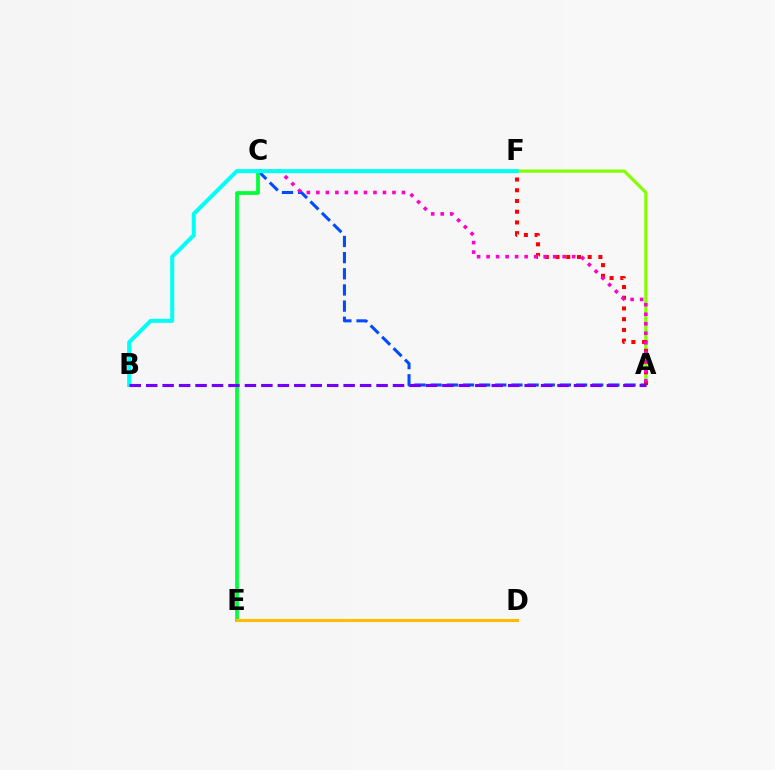{('A', 'F'): [{'color': '#84ff00', 'line_style': 'solid', 'thickness': 2.3}, {'color': '#ff0000', 'line_style': 'dotted', 'thickness': 2.91}], ('A', 'C'): [{'color': '#004bff', 'line_style': 'dashed', 'thickness': 2.2}, {'color': '#ff00cf', 'line_style': 'dotted', 'thickness': 2.58}], ('C', 'E'): [{'color': '#00ff39', 'line_style': 'solid', 'thickness': 2.68}], ('D', 'E'): [{'color': '#ffbd00', 'line_style': 'solid', 'thickness': 2.25}], ('B', 'F'): [{'color': '#00fff6', 'line_style': 'solid', 'thickness': 2.89}], ('A', 'B'): [{'color': '#7200ff', 'line_style': 'dashed', 'thickness': 2.24}]}